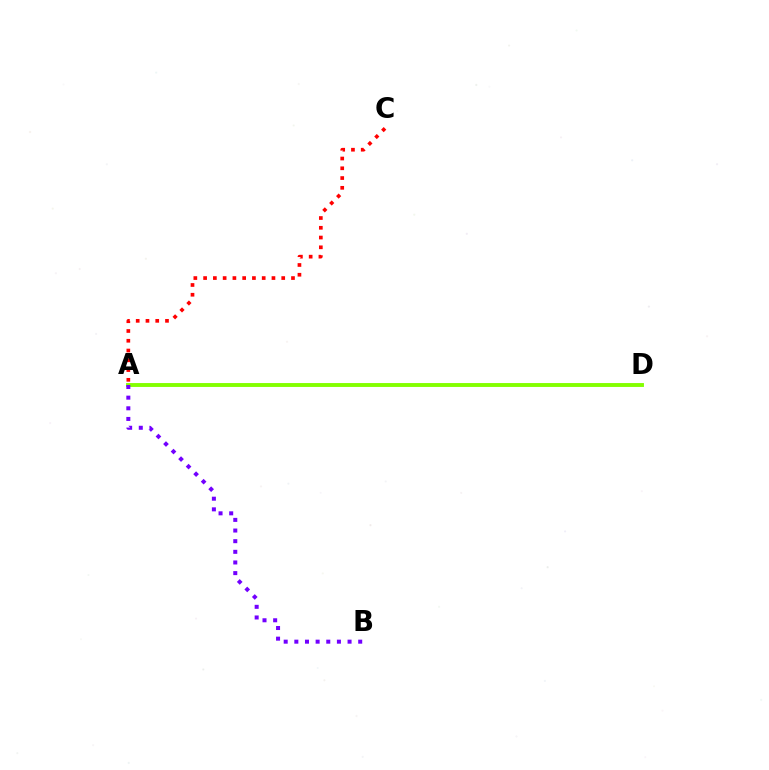{('A', 'C'): [{'color': '#ff0000', 'line_style': 'dotted', 'thickness': 2.65}], ('A', 'D'): [{'color': '#00fff6', 'line_style': 'solid', 'thickness': 1.61}, {'color': '#84ff00', 'line_style': 'solid', 'thickness': 2.79}], ('A', 'B'): [{'color': '#7200ff', 'line_style': 'dotted', 'thickness': 2.89}]}